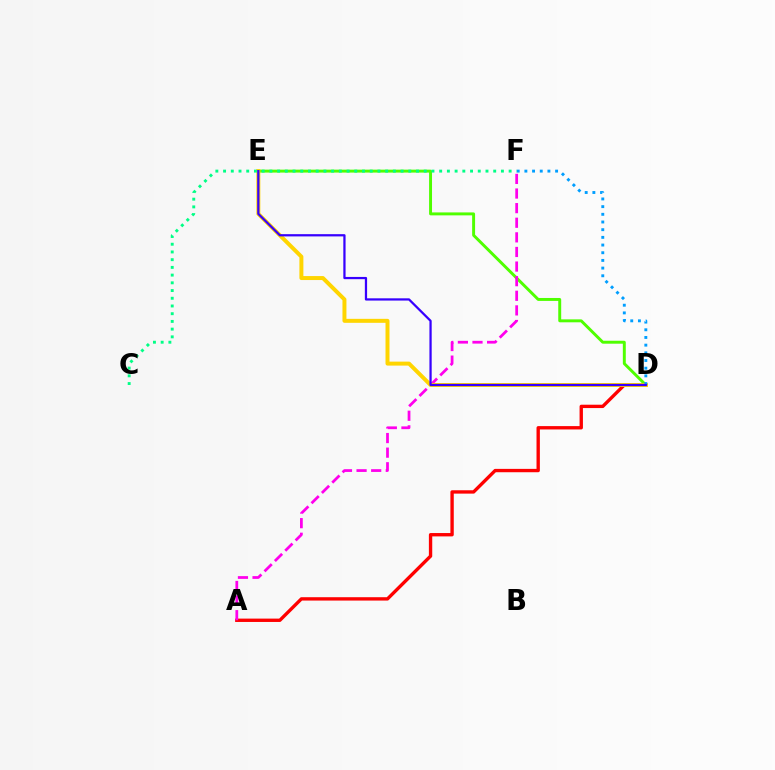{('D', 'E'): [{'color': '#4fff00', 'line_style': 'solid', 'thickness': 2.12}, {'color': '#ffd500', 'line_style': 'solid', 'thickness': 2.86}, {'color': '#3700ff', 'line_style': 'solid', 'thickness': 1.62}], ('A', 'D'): [{'color': '#ff0000', 'line_style': 'solid', 'thickness': 2.42}], ('A', 'F'): [{'color': '#ff00ed', 'line_style': 'dashed', 'thickness': 1.98}], ('D', 'F'): [{'color': '#009eff', 'line_style': 'dotted', 'thickness': 2.09}], ('C', 'F'): [{'color': '#00ff86', 'line_style': 'dotted', 'thickness': 2.1}]}